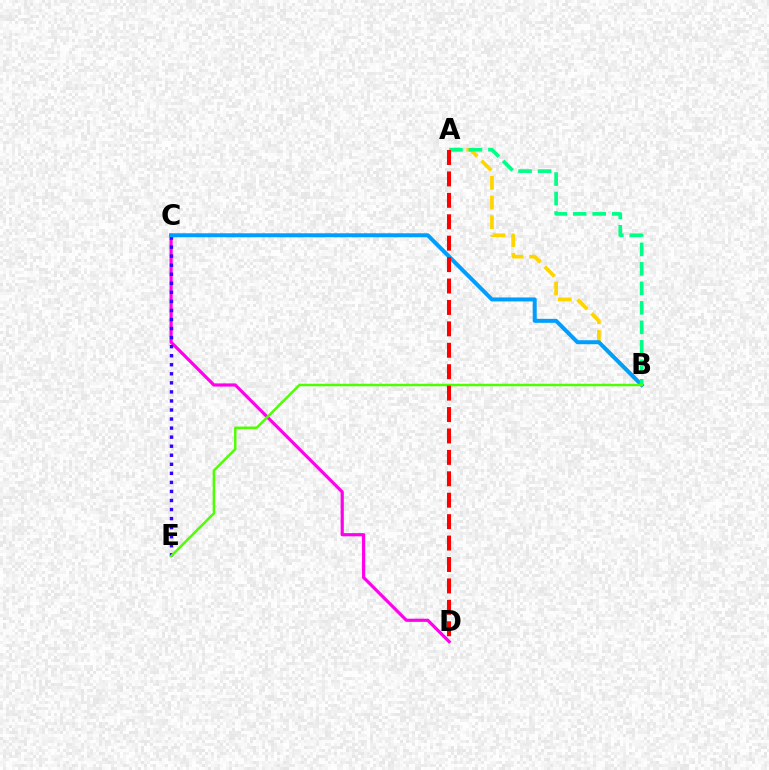{('C', 'D'): [{'color': '#ff00ed', 'line_style': 'solid', 'thickness': 2.29}], ('C', 'E'): [{'color': '#3700ff', 'line_style': 'dotted', 'thickness': 2.46}], ('A', 'B'): [{'color': '#ffd500', 'line_style': 'dashed', 'thickness': 2.67}, {'color': '#00ff86', 'line_style': 'dashed', 'thickness': 2.65}], ('B', 'C'): [{'color': '#009eff', 'line_style': 'solid', 'thickness': 2.87}], ('B', 'E'): [{'color': '#4fff00', 'line_style': 'solid', 'thickness': 1.78}], ('A', 'D'): [{'color': '#ff0000', 'line_style': 'dashed', 'thickness': 2.91}]}